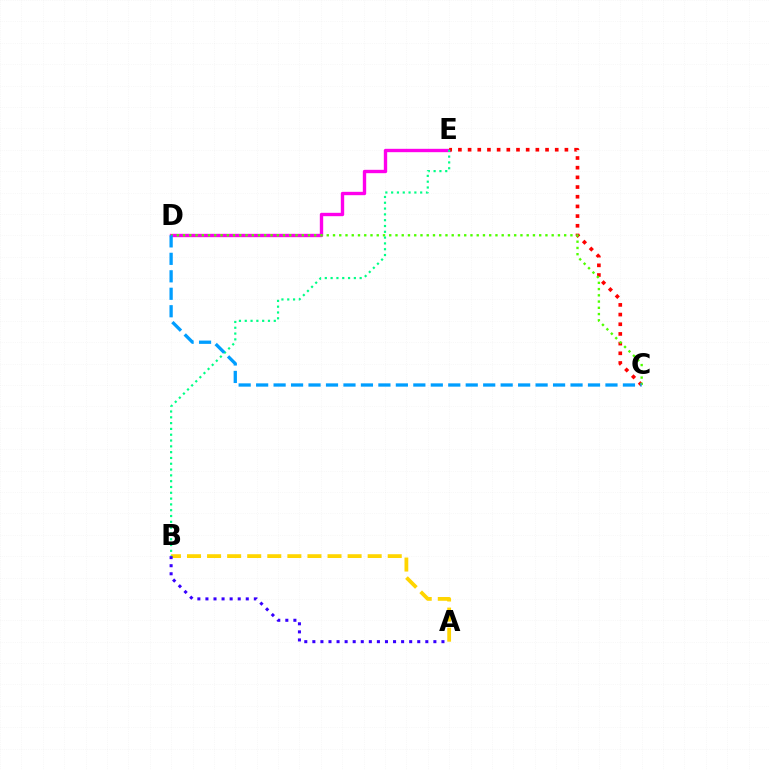{('A', 'B'): [{'color': '#ffd500', 'line_style': 'dashed', 'thickness': 2.73}, {'color': '#3700ff', 'line_style': 'dotted', 'thickness': 2.19}], ('D', 'E'): [{'color': '#ff00ed', 'line_style': 'solid', 'thickness': 2.43}], ('C', 'E'): [{'color': '#ff0000', 'line_style': 'dotted', 'thickness': 2.63}], ('C', 'D'): [{'color': '#4fff00', 'line_style': 'dotted', 'thickness': 1.7}, {'color': '#009eff', 'line_style': 'dashed', 'thickness': 2.37}], ('B', 'E'): [{'color': '#00ff86', 'line_style': 'dotted', 'thickness': 1.58}]}